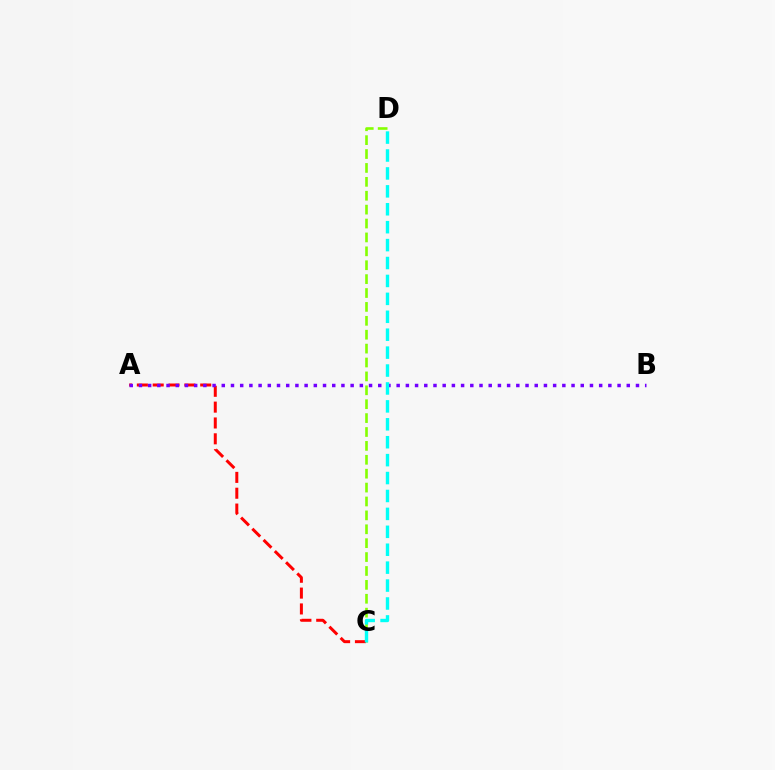{('C', 'D'): [{'color': '#84ff00', 'line_style': 'dashed', 'thickness': 1.89}, {'color': '#00fff6', 'line_style': 'dashed', 'thickness': 2.43}], ('A', 'C'): [{'color': '#ff0000', 'line_style': 'dashed', 'thickness': 2.15}], ('A', 'B'): [{'color': '#7200ff', 'line_style': 'dotted', 'thickness': 2.5}]}